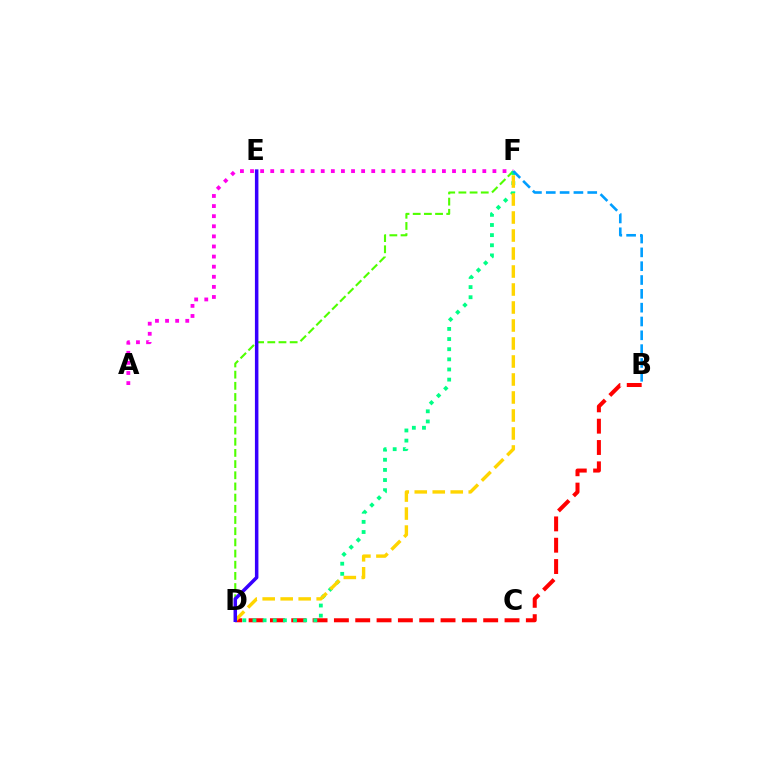{('D', 'F'): [{'color': '#4fff00', 'line_style': 'dashed', 'thickness': 1.52}, {'color': '#00ff86', 'line_style': 'dotted', 'thickness': 2.75}, {'color': '#ffd500', 'line_style': 'dashed', 'thickness': 2.44}], ('B', 'D'): [{'color': '#ff0000', 'line_style': 'dashed', 'thickness': 2.9}], ('A', 'F'): [{'color': '#ff00ed', 'line_style': 'dotted', 'thickness': 2.74}], ('B', 'F'): [{'color': '#009eff', 'line_style': 'dashed', 'thickness': 1.88}], ('D', 'E'): [{'color': '#3700ff', 'line_style': 'solid', 'thickness': 2.52}]}